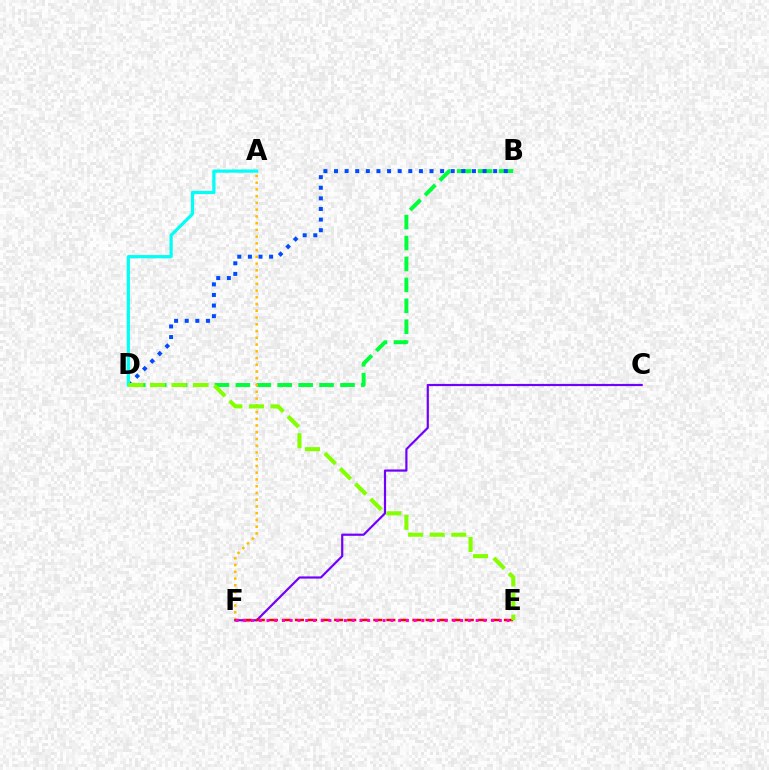{('B', 'D'): [{'color': '#00ff39', 'line_style': 'dashed', 'thickness': 2.84}, {'color': '#004bff', 'line_style': 'dotted', 'thickness': 2.88}], ('A', 'F'): [{'color': '#ffbd00', 'line_style': 'dotted', 'thickness': 1.83}], ('C', 'F'): [{'color': '#7200ff', 'line_style': 'solid', 'thickness': 1.57}], ('E', 'F'): [{'color': '#ff0000', 'line_style': 'dashed', 'thickness': 1.77}, {'color': '#ff00cf', 'line_style': 'dotted', 'thickness': 2.1}], ('A', 'D'): [{'color': '#00fff6', 'line_style': 'solid', 'thickness': 2.32}], ('D', 'E'): [{'color': '#84ff00', 'line_style': 'dashed', 'thickness': 2.93}]}